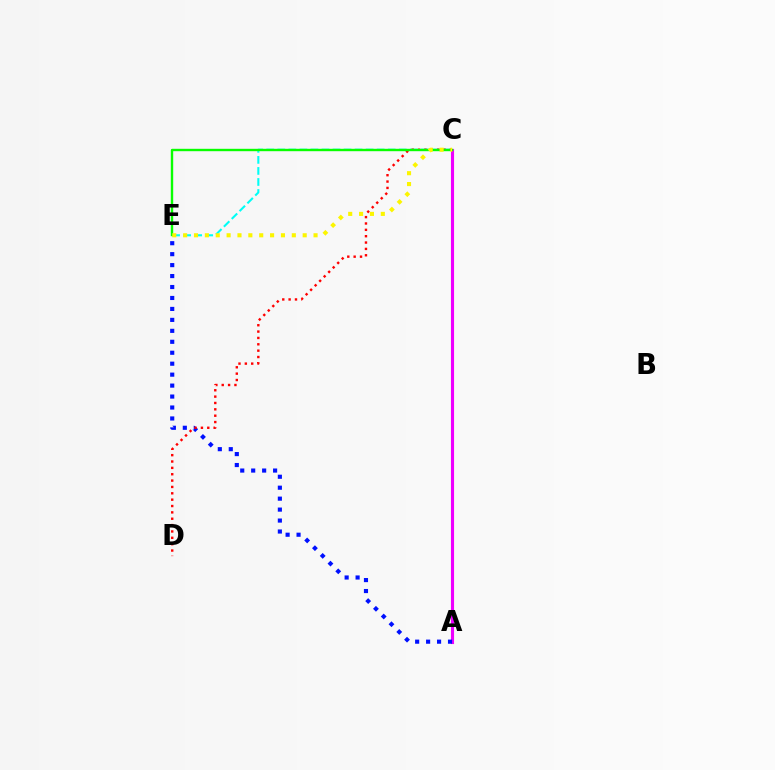{('A', 'C'): [{'color': '#ee00ff', 'line_style': 'solid', 'thickness': 2.24}], ('A', 'E'): [{'color': '#0010ff', 'line_style': 'dotted', 'thickness': 2.98}], ('C', 'E'): [{'color': '#00fff6', 'line_style': 'dashed', 'thickness': 1.5}, {'color': '#08ff00', 'line_style': 'solid', 'thickness': 1.72}, {'color': '#fcf500', 'line_style': 'dotted', 'thickness': 2.95}], ('C', 'D'): [{'color': '#ff0000', 'line_style': 'dotted', 'thickness': 1.73}]}